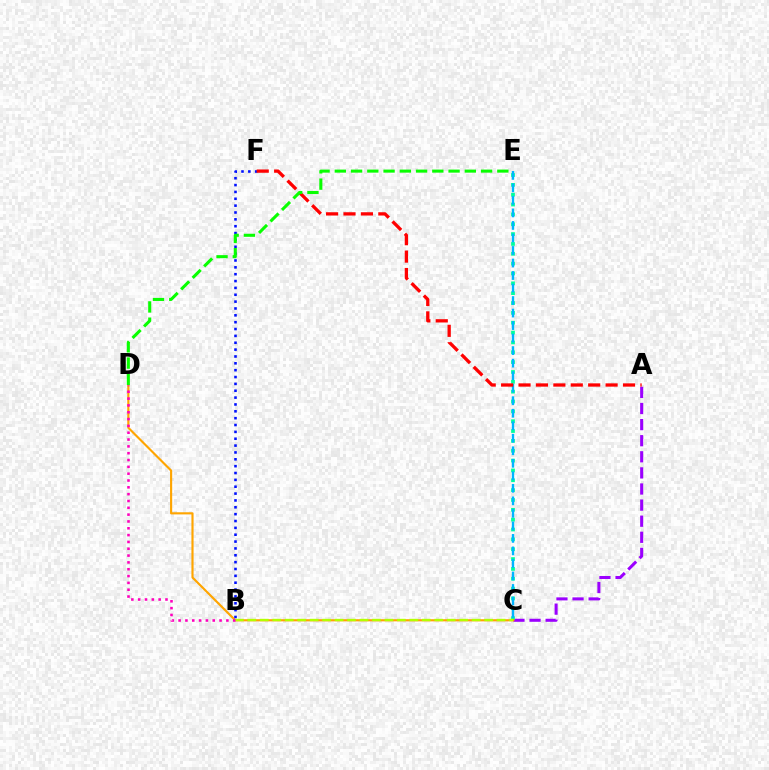{('A', 'C'): [{'color': '#9b00ff', 'line_style': 'dashed', 'thickness': 2.19}], ('C', 'E'): [{'color': '#00ff9d', 'line_style': 'dotted', 'thickness': 2.68}, {'color': '#00b5ff', 'line_style': 'dashed', 'thickness': 1.7}], ('C', 'D'): [{'color': '#ffa500', 'line_style': 'solid', 'thickness': 1.54}], ('B', 'F'): [{'color': '#0010ff', 'line_style': 'dotted', 'thickness': 1.86}], ('A', 'F'): [{'color': '#ff0000', 'line_style': 'dashed', 'thickness': 2.37}], ('B', 'C'): [{'color': '#b3ff00', 'line_style': 'dashed', 'thickness': 1.69}], ('B', 'D'): [{'color': '#ff00bd', 'line_style': 'dotted', 'thickness': 1.85}], ('D', 'E'): [{'color': '#08ff00', 'line_style': 'dashed', 'thickness': 2.21}]}